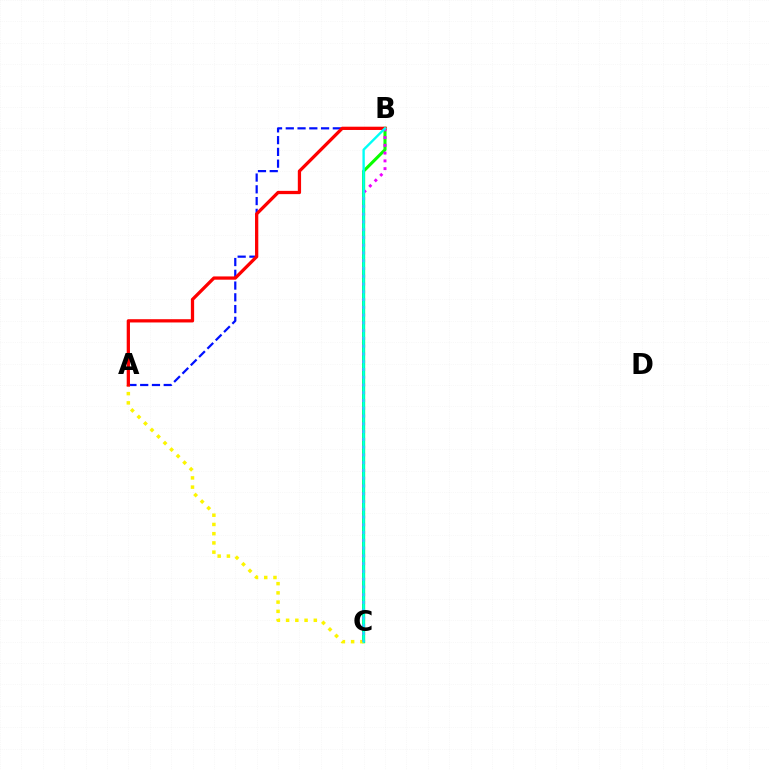{('B', 'C'): [{'color': '#08ff00', 'line_style': 'solid', 'thickness': 2.22}, {'color': '#ee00ff', 'line_style': 'dotted', 'thickness': 2.11}, {'color': '#00fff6', 'line_style': 'solid', 'thickness': 1.7}], ('A', 'B'): [{'color': '#0010ff', 'line_style': 'dashed', 'thickness': 1.6}, {'color': '#ff0000', 'line_style': 'solid', 'thickness': 2.35}], ('A', 'C'): [{'color': '#fcf500', 'line_style': 'dotted', 'thickness': 2.51}]}